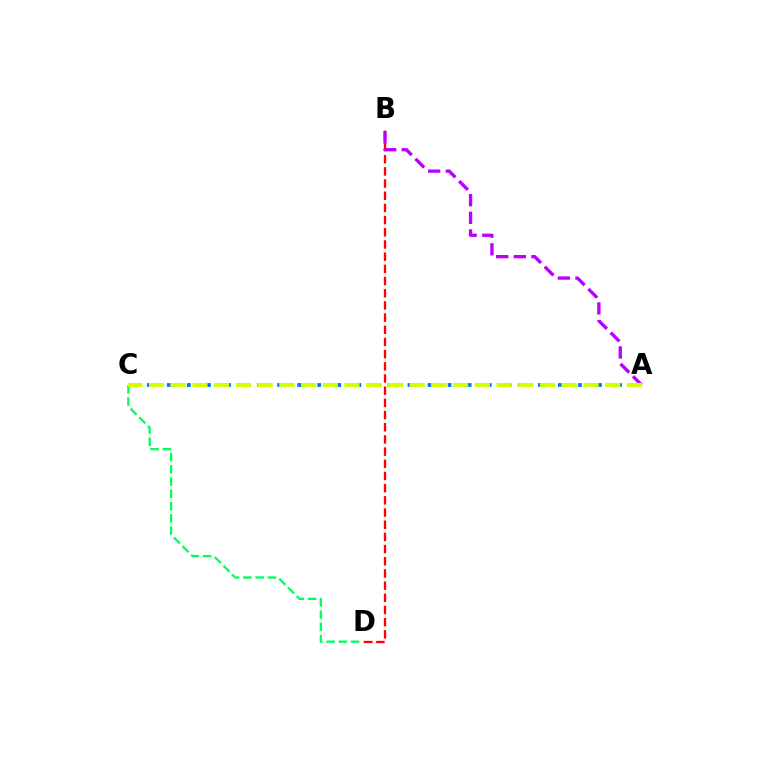{('A', 'C'): [{'color': '#0074ff', 'line_style': 'dotted', 'thickness': 2.72}, {'color': '#d1ff00', 'line_style': 'dashed', 'thickness': 2.95}], ('B', 'D'): [{'color': '#ff0000', 'line_style': 'dashed', 'thickness': 1.66}], ('C', 'D'): [{'color': '#00ff5c', 'line_style': 'dashed', 'thickness': 1.67}], ('A', 'B'): [{'color': '#b900ff', 'line_style': 'dashed', 'thickness': 2.39}]}